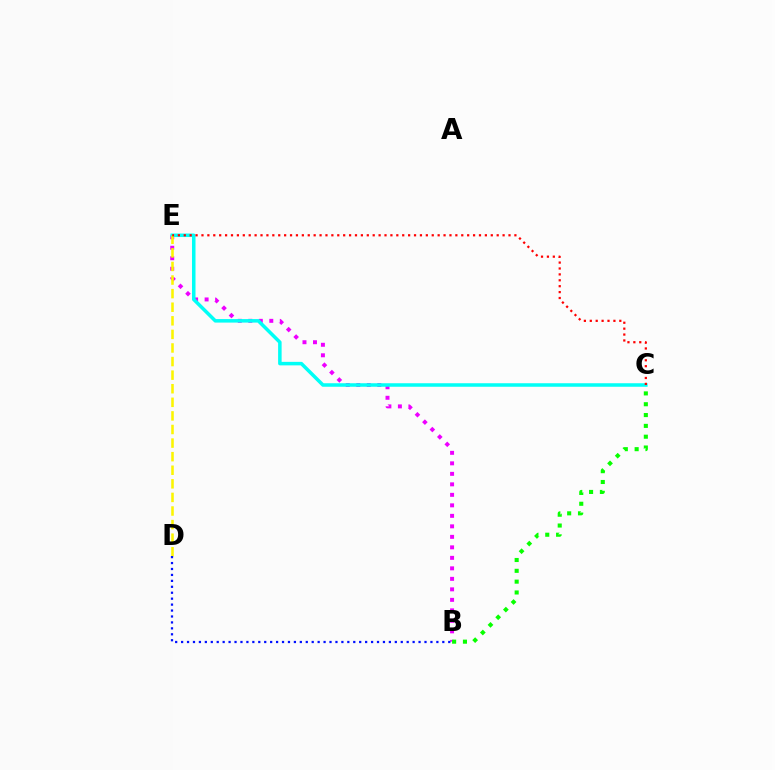{('B', 'E'): [{'color': '#ee00ff', 'line_style': 'dotted', 'thickness': 2.85}], ('C', 'E'): [{'color': '#00fff6', 'line_style': 'solid', 'thickness': 2.53}, {'color': '#ff0000', 'line_style': 'dotted', 'thickness': 1.6}], ('D', 'E'): [{'color': '#fcf500', 'line_style': 'dashed', 'thickness': 1.85}], ('B', 'C'): [{'color': '#08ff00', 'line_style': 'dotted', 'thickness': 2.94}], ('B', 'D'): [{'color': '#0010ff', 'line_style': 'dotted', 'thickness': 1.61}]}